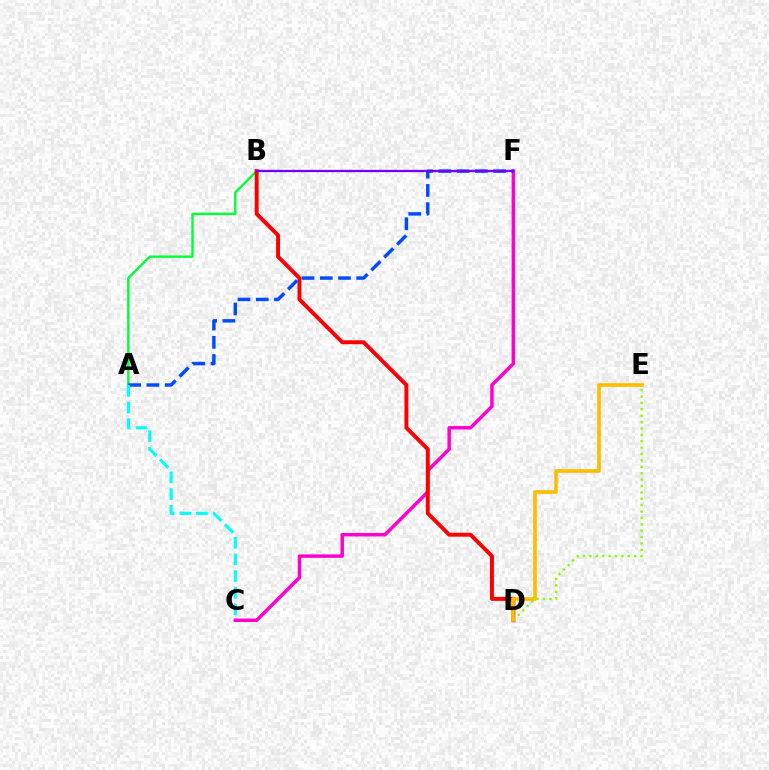{('A', 'B'): [{'color': '#00ff39', 'line_style': 'solid', 'thickness': 1.74}], ('C', 'F'): [{'color': '#ff00cf', 'line_style': 'solid', 'thickness': 2.49}], ('B', 'D'): [{'color': '#ff0000', 'line_style': 'solid', 'thickness': 2.83}], ('A', 'F'): [{'color': '#004bff', 'line_style': 'dashed', 'thickness': 2.48}], ('D', 'E'): [{'color': '#84ff00', 'line_style': 'dotted', 'thickness': 1.74}, {'color': '#ffbd00', 'line_style': 'solid', 'thickness': 2.64}], ('B', 'F'): [{'color': '#7200ff', 'line_style': 'solid', 'thickness': 1.65}], ('A', 'C'): [{'color': '#00fff6', 'line_style': 'dashed', 'thickness': 2.27}]}